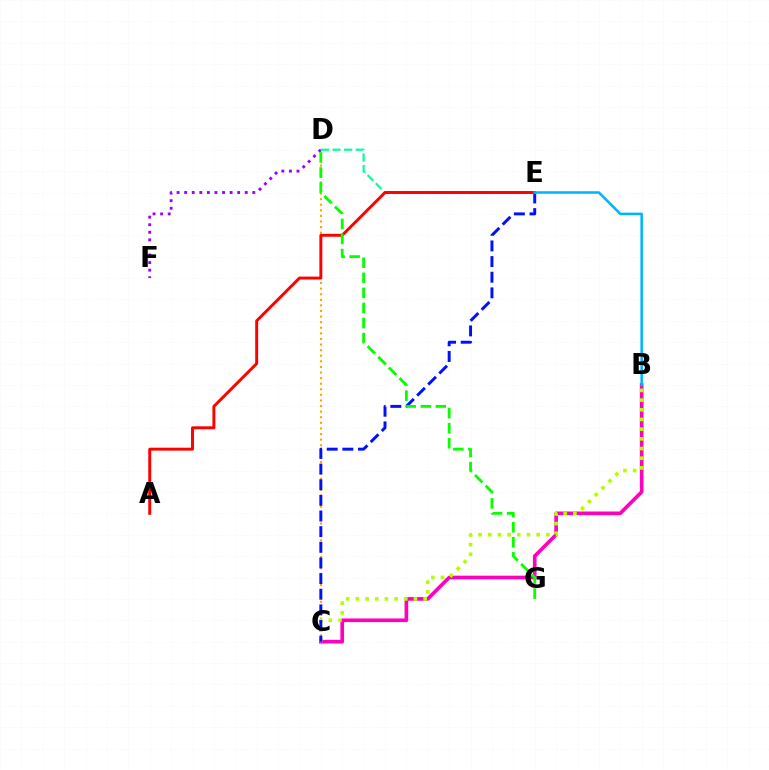{('C', 'D'): [{'color': '#ffa500', 'line_style': 'dotted', 'thickness': 1.52}], ('B', 'C'): [{'color': '#ff00bd', 'line_style': 'solid', 'thickness': 2.63}, {'color': '#b3ff00', 'line_style': 'dotted', 'thickness': 2.63}], ('D', 'F'): [{'color': '#9b00ff', 'line_style': 'dotted', 'thickness': 2.06}], ('D', 'E'): [{'color': '#00ff9d', 'line_style': 'dashed', 'thickness': 1.58}], ('C', 'E'): [{'color': '#0010ff', 'line_style': 'dashed', 'thickness': 2.13}], ('A', 'E'): [{'color': '#ff0000', 'line_style': 'solid', 'thickness': 2.12}], ('B', 'E'): [{'color': '#00b5ff', 'line_style': 'solid', 'thickness': 1.83}], ('D', 'G'): [{'color': '#08ff00', 'line_style': 'dashed', 'thickness': 2.05}]}